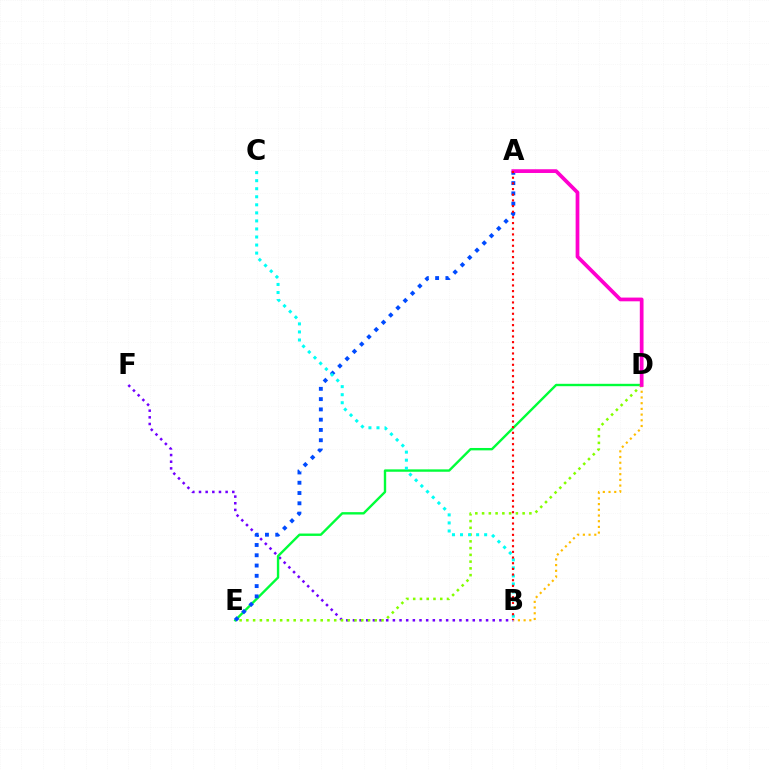{('B', 'D'): [{'color': '#ffbd00', 'line_style': 'dotted', 'thickness': 1.55}], ('B', 'F'): [{'color': '#7200ff', 'line_style': 'dotted', 'thickness': 1.81}], ('D', 'E'): [{'color': '#00ff39', 'line_style': 'solid', 'thickness': 1.72}, {'color': '#84ff00', 'line_style': 'dotted', 'thickness': 1.84}], ('A', 'E'): [{'color': '#004bff', 'line_style': 'dotted', 'thickness': 2.79}], ('B', 'C'): [{'color': '#00fff6', 'line_style': 'dotted', 'thickness': 2.19}], ('A', 'D'): [{'color': '#ff00cf', 'line_style': 'solid', 'thickness': 2.69}], ('A', 'B'): [{'color': '#ff0000', 'line_style': 'dotted', 'thickness': 1.54}]}